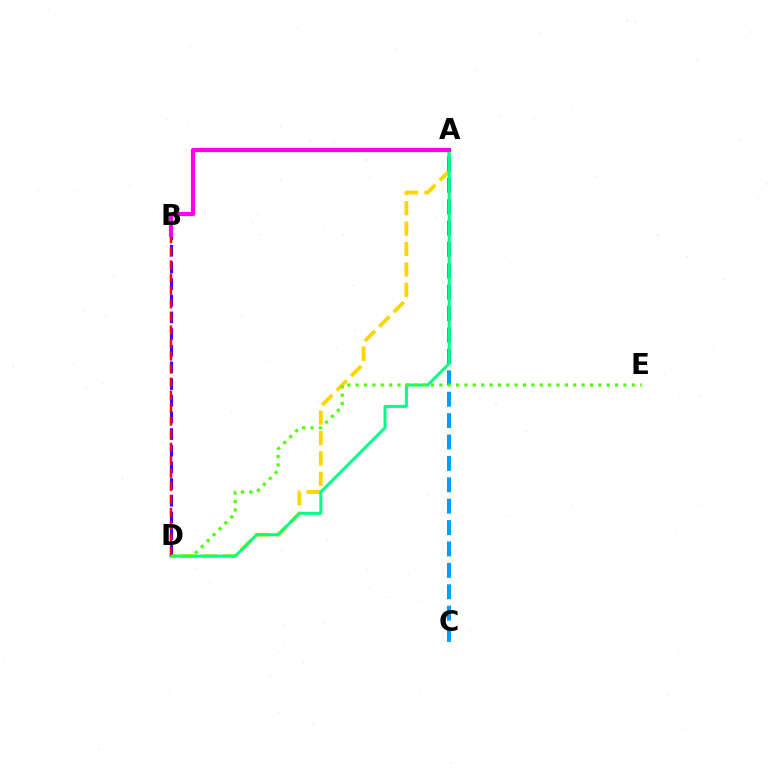{('A', 'D'): [{'color': '#ffd500', 'line_style': 'dashed', 'thickness': 2.77}, {'color': '#00ff86', 'line_style': 'solid', 'thickness': 2.15}], ('A', 'C'): [{'color': '#009eff', 'line_style': 'dashed', 'thickness': 2.91}], ('B', 'D'): [{'color': '#3700ff', 'line_style': 'dashed', 'thickness': 2.26}, {'color': '#ff0000', 'line_style': 'dashed', 'thickness': 1.77}], ('A', 'B'): [{'color': '#ff00ed', 'line_style': 'solid', 'thickness': 3.0}], ('D', 'E'): [{'color': '#4fff00', 'line_style': 'dotted', 'thickness': 2.27}]}